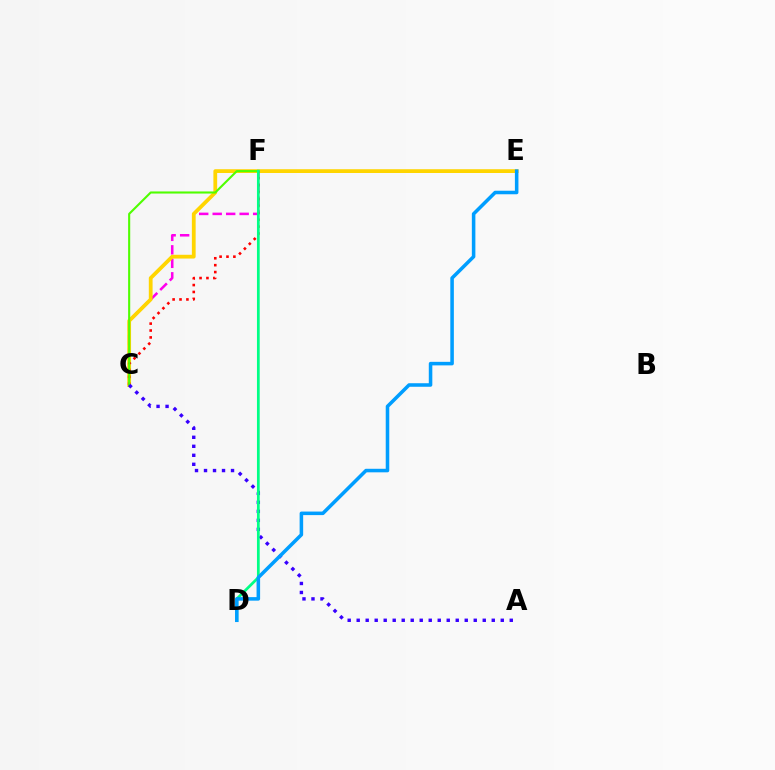{('C', 'F'): [{'color': '#ff00ed', 'line_style': 'dashed', 'thickness': 1.83}, {'color': '#ff0000', 'line_style': 'dotted', 'thickness': 1.88}, {'color': '#4fff00', 'line_style': 'solid', 'thickness': 1.51}], ('C', 'E'): [{'color': '#ffd500', 'line_style': 'solid', 'thickness': 2.72}], ('A', 'C'): [{'color': '#3700ff', 'line_style': 'dotted', 'thickness': 2.45}], ('D', 'F'): [{'color': '#00ff86', 'line_style': 'solid', 'thickness': 1.97}], ('D', 'E'): [{'color': '#009eff', 'line_style': 'solid', 'thickness': 2.55}]}